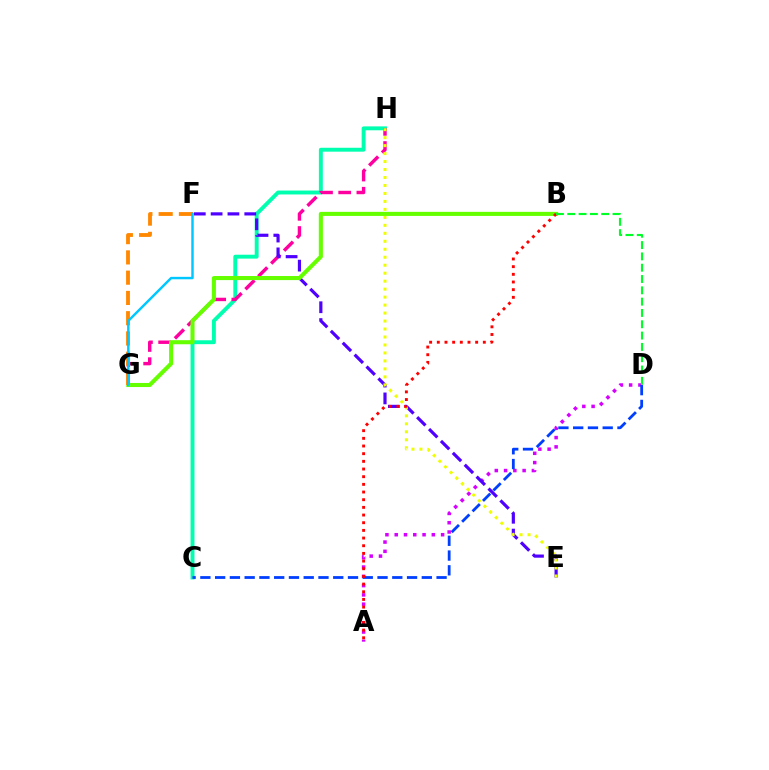{('A', 'D'): [{'color': '#d600ff', 'line_style': 'dotted', 'thickness': 2.52}], ('C', 'H'): [{'color': '#00ffaf', 'line_style': 'solid', 'thickness': 2.81}], ('G', 'H'): [{'color': '#ff00a0', 'line_style': 'dashed', 'thickness': 2.47}], ('E', 'F'): [{'color': '#4f00ff', 'line_style': 'dashed', 'thickness': 2.29}], ('E', 'H'): [{'color': '#eeff00', 'line_style': 'dotted', 'thickness': 2.17}], ('B', 'G'): [{'color': '#66ff00', 'line_style': 'solid', 'thickness': 2.93}], ('C', 'D'): [{'color': '#003fff', 'line_style': 'dashed', 'thickness': 2.01}], ('F', 'G'): [{'color': '#ff8800', 'line_style': 'dashed', 'thickness': 2.75}, {'color': '#00c7ff', 'line_style': 'solid', 'thickness': 1.76}], ('A', 'B'): [{'color': '#ff0000', 'line_style': 'dotted', 'thickness': 2.08}], ('B', 'D'): [{'color': '#00ff27', 'line_style': 'dashed', 'thickness': 1.54}]}